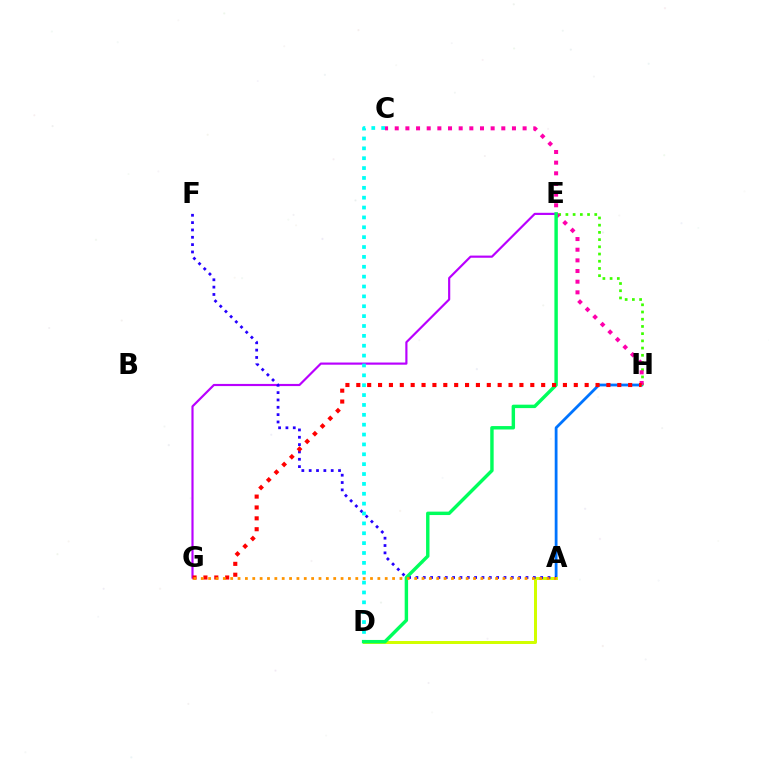{('A', 'H'): [{'color': '#0074ff', 'line_style': 'solid', 'thickness': 2.0}], ('A', 'D'): [{'color': '#d1ff00', 'line_style': 'solid', 'thickness': 2.15}], ('E', 'G'): [{'color': '#b900ff', 'line_style': 'solid', 'thickness': 1.56}], ('A', 'F'): [{'color': '#2500ff', 'line_style': 'dotted', 'thickness': 1.99}], ('E', 'H'): [{'color': '#3dff00', 'line_style': 'dotted', 'thickness': 1.96}], ('C', 'H'): [{'color': '#ff00ac', 'line_style': 'dotted', 'thickness': 2.9}], ('C', 'D'): [{'color': '#00fff6', 'line_style': 'dotted', 'thickness': 2.68}], ('D', 'E'): [{'color': '#00ff5c', 'line_style': 'solid', 'thickness': 2.47}], ('G', 'H'): [{'color': '#ff0000', 'line_style': 'dotted', 'thickness': 2.95}], ('A', 'G'): [{'color': '#ff9400', 'line_style': 'dotted', 'thickness': 2.0}]}